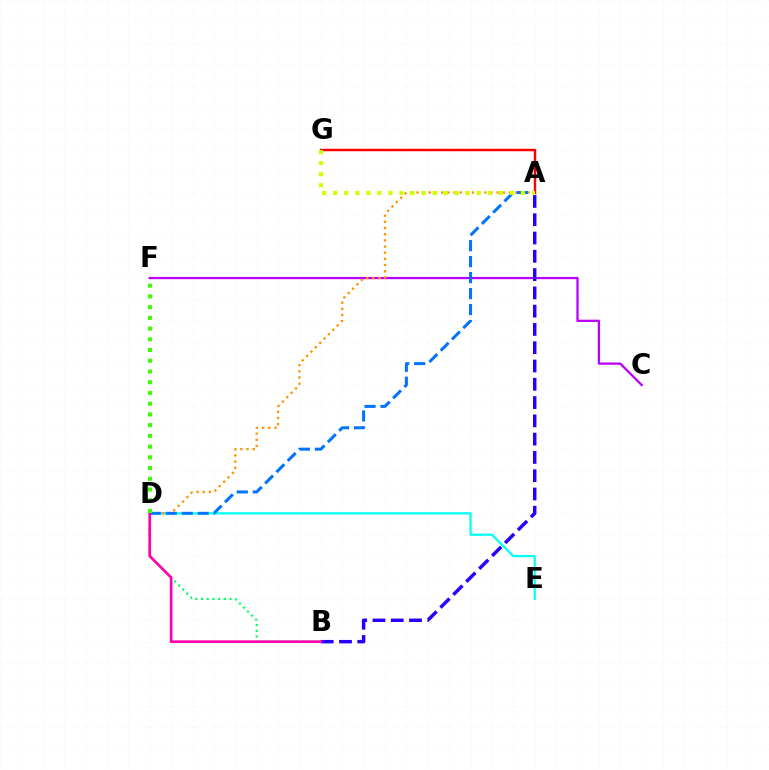{('C', 'F'): [{'color': '#b900ff', 'line_style': 'solid', 'thickness': 1.63}], ('B', 'D'): [{'color': '#00ff5c', 'line_style': 'dotted', 'thickness': 1.55}, {'color': '#ff00ac', 'line_style': 'solid', 'thickness': 1.93}], ('A', 'G'): [{'color': '#ff0000', 'line_style': 'solid', 'thickness': 1.75}, {'color': '#d1ff00', 'line_style': 'dotted', 'thickness': 3.0}], ('D', 'E'): [{'color': '#00fff6', 'line_style': 'solid', 'thickness': 1.6}], ('A', 'B'): [{'color': '#2500ff', 'line_style': 'dashed', 'thickness': 2.48}], ('A', 'D'): [{'color': '#ff9400', 'line_style': 'dotted', 'thickness': 1.68}, {'color': '#0074ff', 'line_style': 'dashed', 'thickness': 2.17}], ('D', 'F'): [{'color': '#3dff00', 'line_style': 'dotted', 'thickness': 2.92}]}